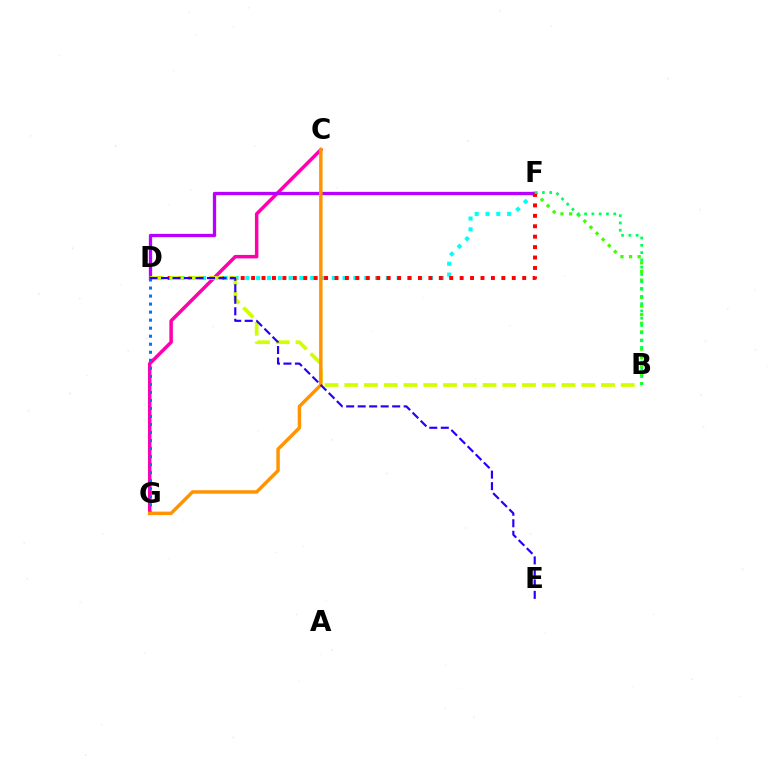{('B', 'F'): [{'color': '#3dff00', 'line_style': 'dotted', 'thickness': 2.34}, {'color': '#00ff5c', 'line_style': 'dotted', 'thickness': 1.98}], ('D', 'F'): [{'color': '#00fff6', 'line_style': 'dotted', 'thickness': 2.94}, {'color': '#b900ff', 'line_style': 'solid', 'thickness': 2.37}, {'color': '#ff0000', 'line_style': 'dotted', 'thickness': 2.83}], ('C', 'G'): [{'color': '#ff00ac', 'line_style': 'solid', 'thickness': 2.52}, {'color': '#ff9400', 'line_style': 'solid', 'thickness': 2.49}], ('B', 'D'): [{'color': '#d1ff00', 'line_style': 'dashed', 'thickness': 2.68}], ('D', 'G'): [{'color': '#0074ff', 'line_style': 'dotted', 'thickness': 2.18}], ('D', 'E'): [{'color': '#2500ff', 'line_style': 'dashed', 'thickness': 1.56}]}